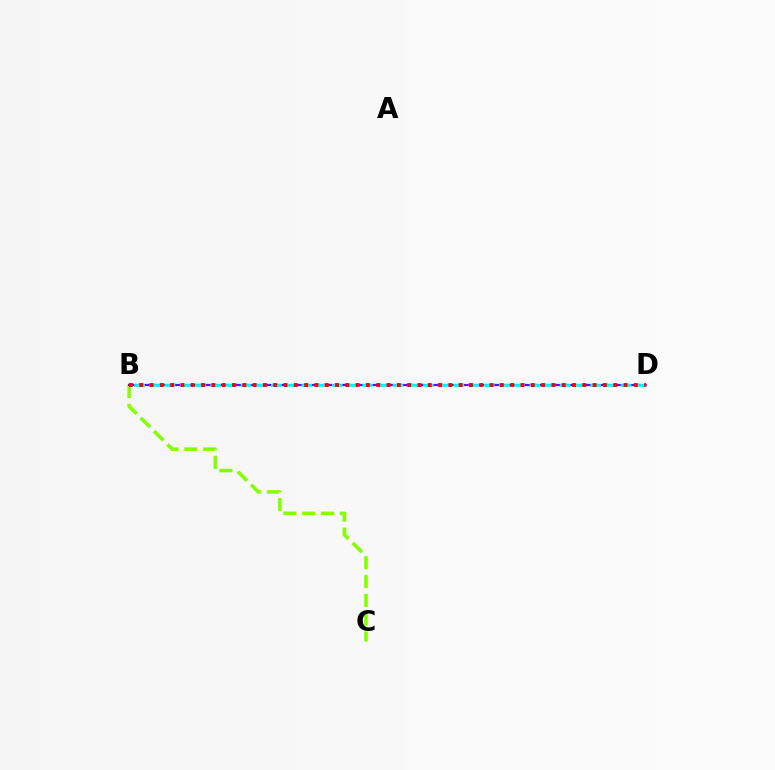{('B', 'C'): [{'color': '#84ff00', 'line_style': 'dashed', 'thickness': 2.56}], ('B', 'D'): [{'color': '#7200ff', 'line_style': 'solid', 'thickness': 1.56}, {'color': '#00fff6', 'line_style': 'dashed', 'thickness': 2.06}, {'color': '#ff0000', 'line_style': 'dotted', 'thickness': 2.8}]}